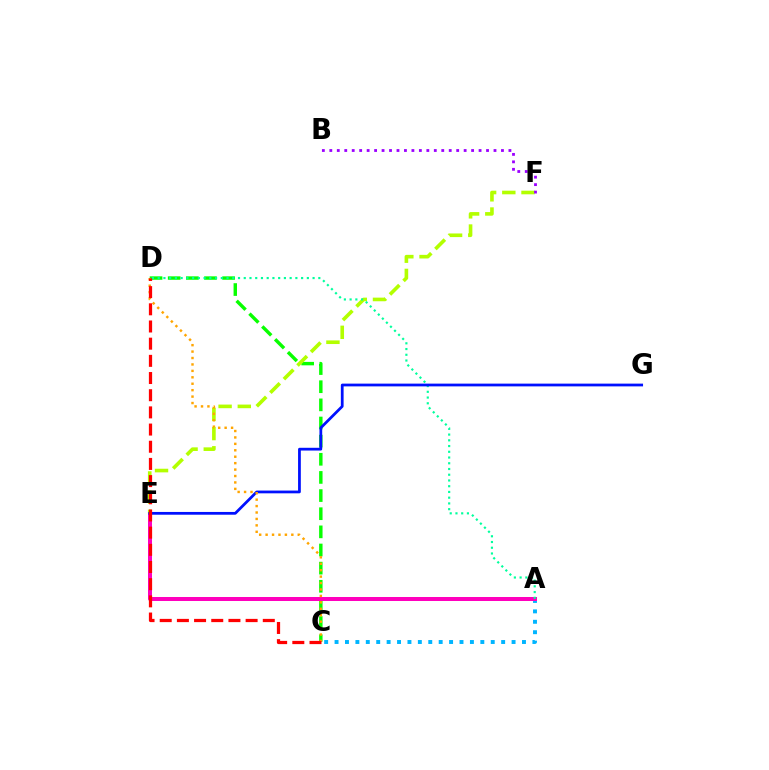{('C', 'D'): [{'color': '#08ff00', 'line_style': 'dashed', 'thickness': 2.46}, {'color': '#ffa500', 'line_style': 'dotted', 'thickness': 1.75}, {'color': '#ff0000', 'line_style': 'dashed', 'thickness': 2.33}], ('A', 'C'): [{'color': '#00b5ff', 'line_style': 'dotted', 'thickness': 2.83}], ('A', 'E'): [{'color': '#ff00bd', 'line_style': 'solid', 'thickness': 2.87}], ('E', 'F'): [{'color': '#b3ff00', 'line_style': 'dashed', 'thickness': 2.61}], ('A', 'D'): [{'color': '#00ff9d', 'line_style': 'dotted', 'thickness': 1.56}], ('E', 'G'): [{'color': '#0010ff', 'line_style': 'solid', 'thickness': 1.99}], ('B', 'F'): [{'color': '#9b00ff', 'line_style': 'dotted', 'thickness': 2.03}]}